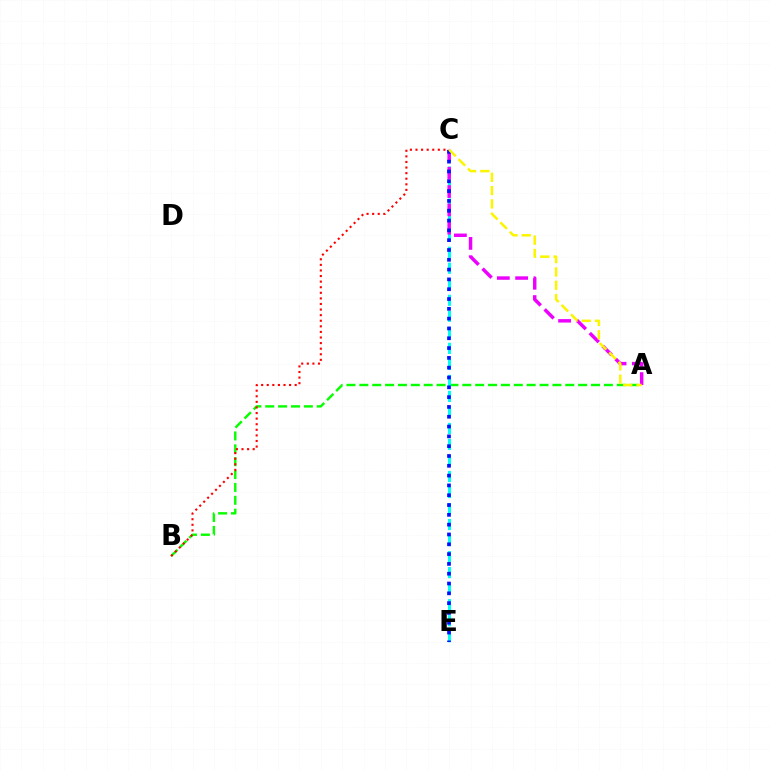{('A', 'B'): [{'color': '#08ff00', 'line_style': 'dashed', 'thickness': 1.75}], ('C', 'E'): [{'color': '#00fff6', 'line_style': 'dashed', 'thickness': 2.18}, {'color': '#0010ff', 'line_style': 'dotted', 'thickness': 2.67}], ('A', 'C'): [{'color': '#ee00ff', 'line_style': 'dashed', 'thickness': 2.49}, {'color': '#fcf500', 'line_style': 'dashed', 'thickness': 1.81}], ('B', 'C'): [{'color': '#ff0000', 'line_style': 'dotted', 'thickness': 1.52}]}